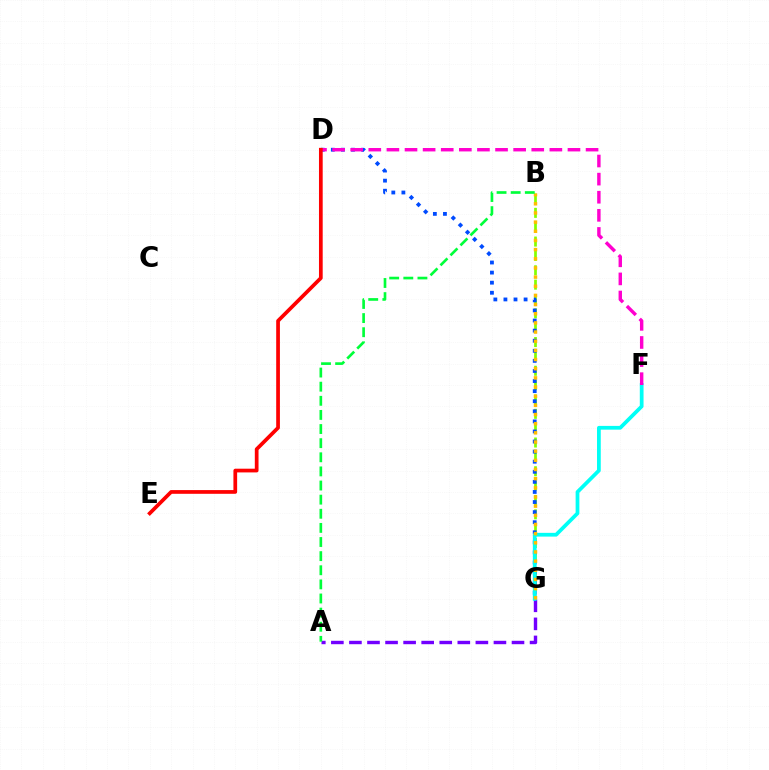{('A', 'G'): [{'color': '#7200ff', 'line_style': 'dashed', 'thickness': 2.45}], ('B', 'G'): [{'color': '#84ff00', 'line_style': 'dashed', 'thickness': 1.95}, {'color': '#ffbd00', 'line_style': 'dotted', 'thickness': 2.49}], ('D', 'G'): [{'color': '#004bff', 'line_style': 'dotted', 'thickness': 2.74}], ('F', 'G'): [{'color': '#00fff6', 'line_style': 'solid', 'thickness': 2.7}], ('D', 'F'): [{'color': '#ff00cf', 'line_style': 'dashed', 'thickness': 2.46}], ('D', 'E'): [{'color': '#ff0000', 'line_style': 'solid', 'thickness': 2.68}], ('A', 'B'): [{'color': '#00ff39', 'line_style': 'dashed', 'thickness': 1.92}]}